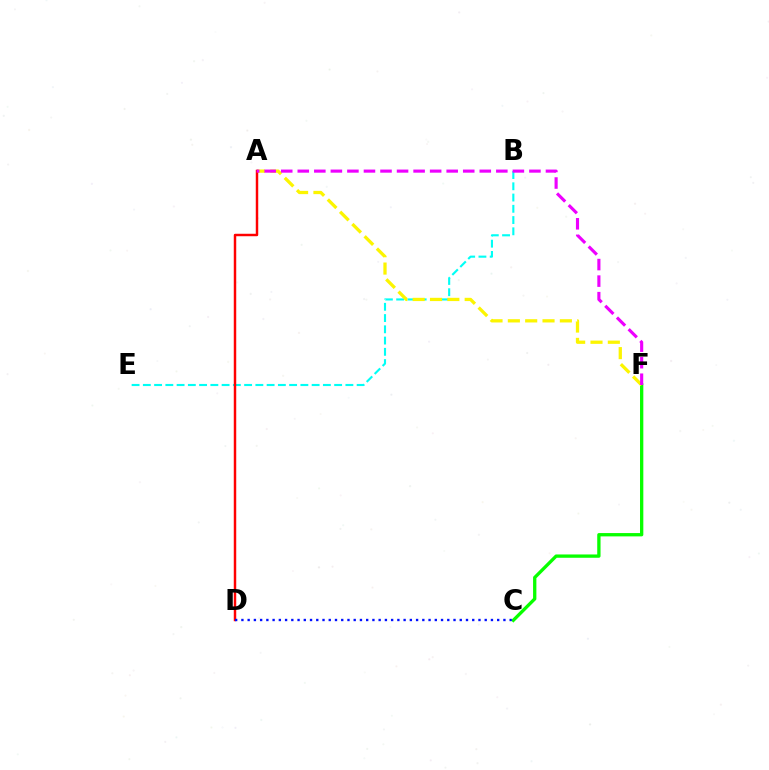{('B', 'E'): [{'color': '#00fff6', 'line_style': 'dashed', 'thickness': 1.53}], ('C', 'F'): [{'color': '#08ff00', 'line_style': 'solid', 'thickness': 2.38}], ('A', 'F'): [{'color': '#fcf500', 'line_style': 'dashed', 'thickness': 2.36}, {'color': '#ee00ff', 'line_style': 'dashed', 'thickness': 2.25}], ('A', 'D'): [{'color': '#ff0000', 'line_style': 'solid', 'thickness': 1.77}], ('C', 'D'): [{'color': '#0010ff', 'line_style': 'dotted', 'thickness': 1.69}]}